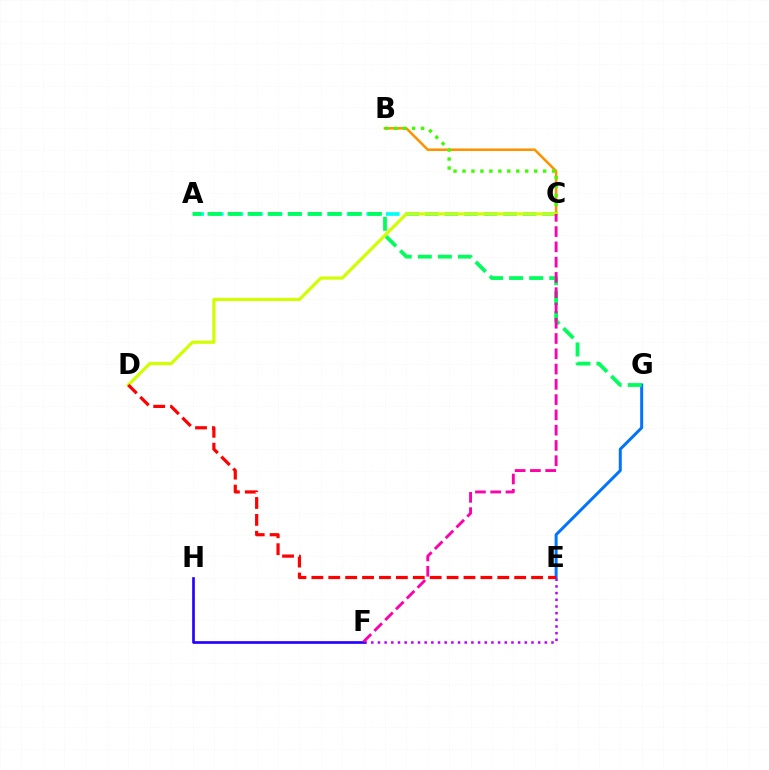{('E', 'F'): [{'color': '#b900ff', 'line_style': 'dotted', 'thickness': 1.81}], ('B', 'C'): [{'color': '#ff9400', 'line_style': 'solid', 'thickness': 1.86}, {'color': '#3dff00', 'line_style': 'dotted', 'thickness': 2.44}], ('F', 'H'): [{'color': '#2500ff', 'line_style': 'solid', 'thickness': 1.93}], ('E', 'G'): [{'color': '#0074ff', 'line_style': 'solid', 'thickness': 2.15}], ('A', 'C'): [{'color': '#00fff6', 'line_style': 'dashed', 'thickness': 2.66}], ('A', 'G'): [{'color': '#00ff5c', 'line_style': 'dashed', 'thickness': 2.72}], ('C', 'D'): [{'color': '#d1ff00', 'line_style': 'solid', 'thickness': 2.29}], ('D', 'E'): [{'color': '#ff0000', 'line_style': 'dashed', 'thickness': 2.3}], ('C', 'F'): [{'color': '#ff00ac', 'line_style': 'dashed', 'thickness': 2.07}]}